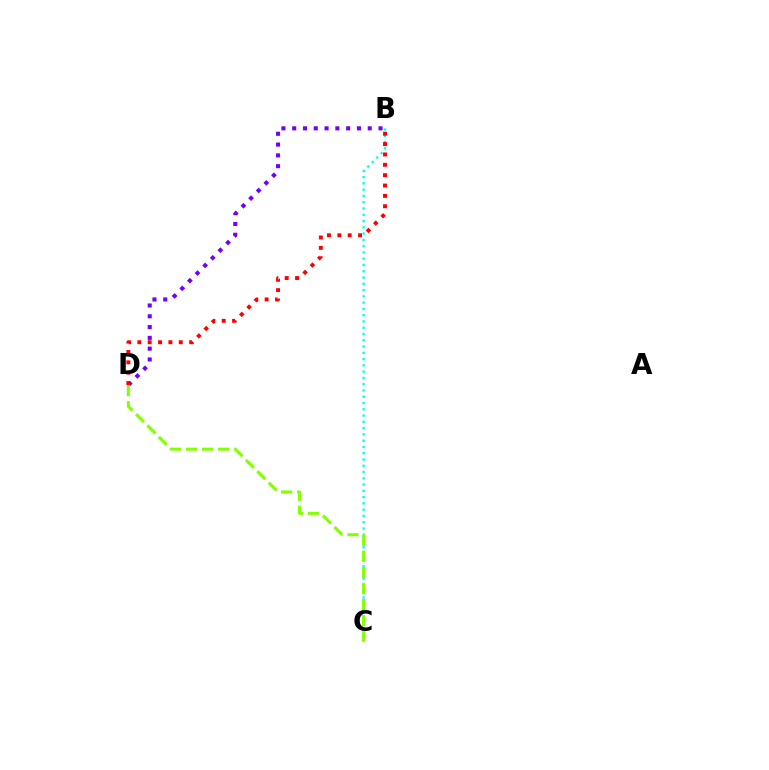{('B', 'D'): [{'color': '#7200ff', 'line_style': 'dotted', 'thickness': 2.93}, {'color': '#ff0000', 'line_style': 'dotted', 'thickness': 2.82}], ('B', 'C'): [{'color': '#00fff6', 'line_style': 'dotted', 'thickness': 1.7}], ('C', 'D'): [{'color': '#84ff00', 'line_style': 'dashed', 'thickness': 2.19}]}